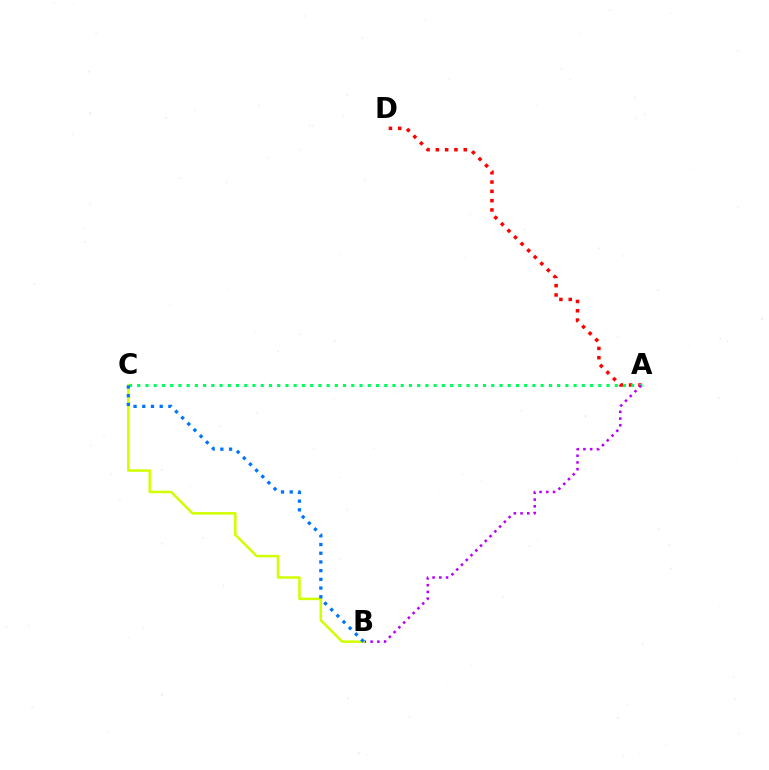{('A', 'D'): [{'color': '#ff0000', 'line_style': 'dotted', 'thickness': 2.53}], ('A', 'C'): [{'color': '#00ff5c', 'line_style': 'dotted', 'thickness': 2.24}], ('A', 'B'): [{'color': '#b900ff', 'line_style': 'dotted', 'thickness': 1.83}], ('B', 'C'): [{'color': '#d1ff00', 'line_style': 'solid', 'thickness': 1.82}, {'color': '#0074ff', 'line_style': 'dotted', 'thickness': 2.37}]}